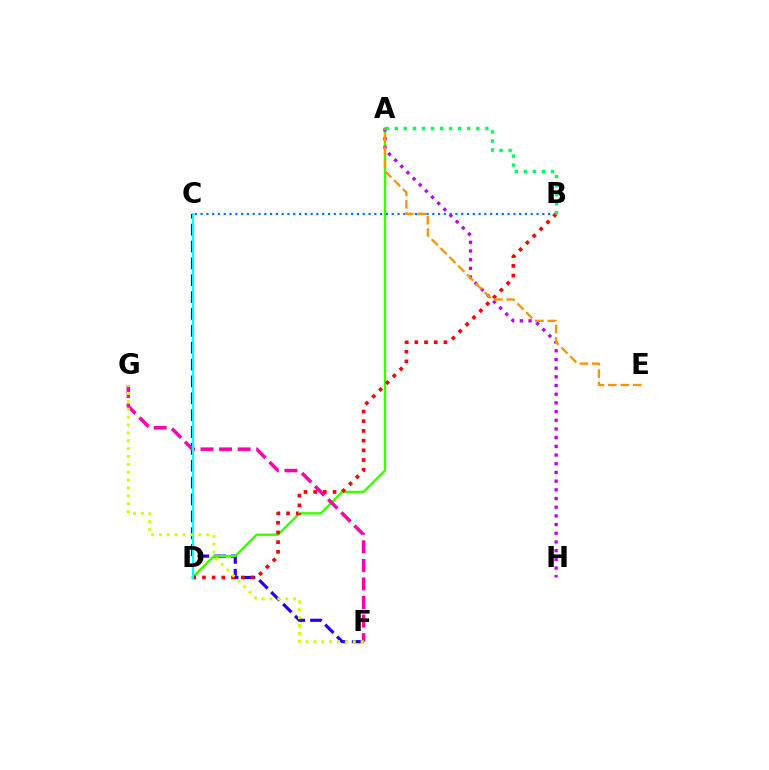{('C', 'F'): [{'color': '#2500ff', 'line_style': 'dashed', 'thickness': 2.29}], ('A', 'D'): [{'color': '#3dff00', 'line_style': 'solid', 'thickness': 1.75}], ('F', 'G'): [{'color': '#ff00ac', 'line_style': 'dashed', 'thickness': 2.52}, {'color': '#d1ff00', 'line_style': 'dotted', 'thickness': 2.14}], ('B', 'C'): [{'color': '#0074ff', 'line_style': 'dotted', 'thickness': 1.57}], ('B', 'D'): [{'color': '#ff0000', 'line_style': 'dotted', 'thickness': 2.63}], ('C', 'D'): [{'color': '#00fff6', 'line_style': 'solid', 'thickness': 1.54}], ('A', 'H'): [{'color': '#b900ff', 'line_style': 'dotted', 'thickness': 2.36}], ('A', 'B'): [{'color': '#00ff5c', 'line_style': 'dotted', 'thickness': 2.46}], ('A', 'E'): [{'color': '#ff9400', 'line_style': 'dashed', 'thickness': 1.69}]}